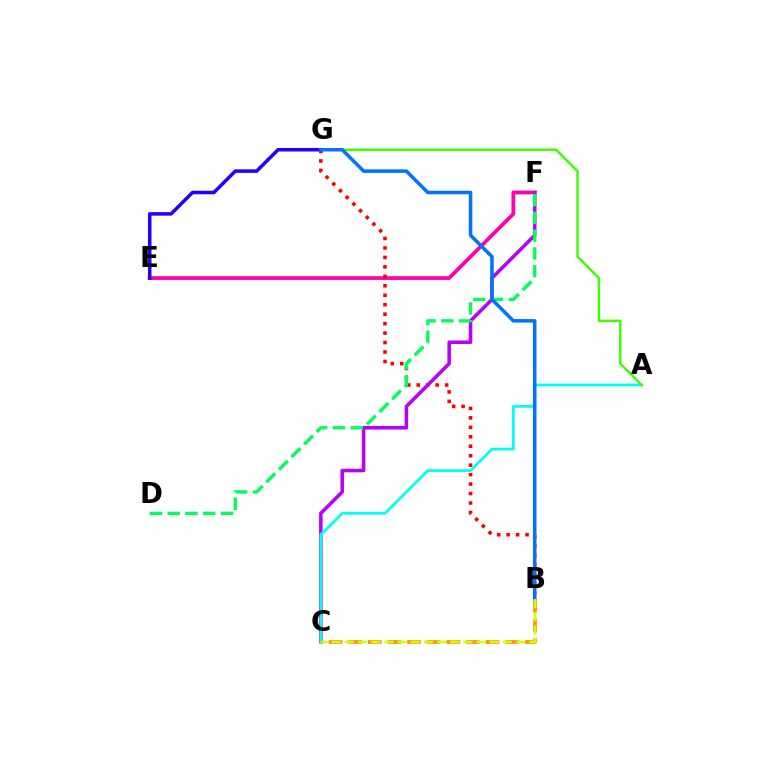{('E', 'F'): [{'color': '#ff00ac', 'line_style': 'solid', 'thickness': 2.71}], ('B', 'C'): [{'color': '#ff9400', 'line_style': 'dashed', 'thickness': 2.67}, {'color': '#d1ff00', 'line_style': 'dashed', 'thickness': 1.79}], ('B', 'G'): [{'color': '#ff0000', 'line_style': 'dotted', 'thickness': 2.57}, {'color': '#0074ff', 'line_style': 'solid', 'thickness': 2.54}], ('C', 'F'): [{'color': '#b900ff', 'line_style': 'solid', 'thickness': 2.56}], ('D', 'F'): [{'color': '#00ff5c', 'line_style': 'dashed', 'thickness': 2.41}], ('A', 'C'): [{'color': '#00fff6', 'line_style': 'solid', 'thickness': 1.99}], ('A', 'G'): [{'color': '#3dff00', 'line_style': 'solid', 'thickness': 1.75}], ('E', 'G'): [{'color': '#2500ff', 'line_style': 'solid', 'thickness': 2.55}]}